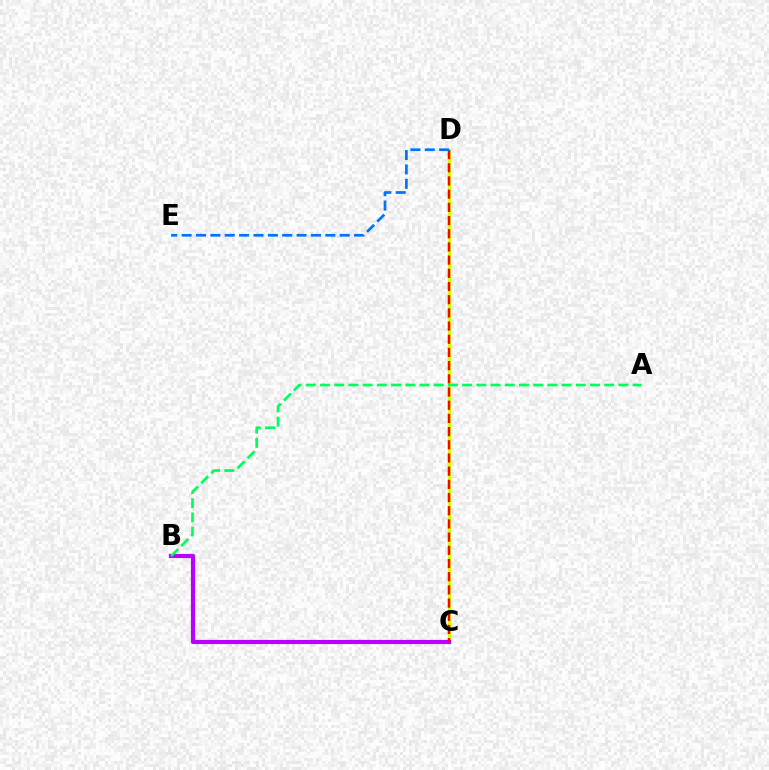{('C', 'D'): [{'color': '#d1ff00', 'line_style': 'solid', 'thickness': 2.27}, {'color': '#ff0000', 'line_style': 'dashed', 'thickness': 1.79}], ('B', 'C'): [{'color': '#b900ff', 'line_style': 'solid', 'thickness': 2.99}], ('A', 'B'): [{'color': '#00ff5c', 'line_style': 'dashed', 'thickness': 1.93}], ('D', 'E'): [{'color': '#0074ff', 'line_style': 'dashed', 'thickness': 1.95}]}